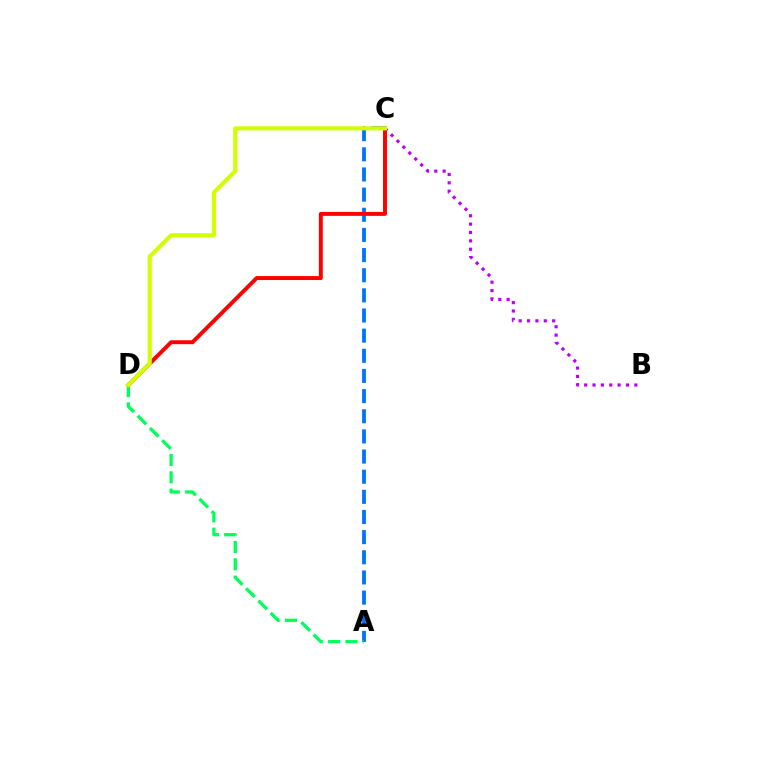{('A', 'C'): [{'color': '#0074ff', 'line_style': 'dashed', 'thickness': 2.74}], ('A', 'D'): [{'color': '#00ff5c', 'line_style': 'dashed', 'thickness': 2.35}], ('B', 'C'): [{'color': '#b900ff', 'line_style': 'dotted', 'thickness': 2.27}], ('C', 'D'): [{'color': '#ff0000', 'line_style': 'solid', 'thickness': 2.84}, {'color': '#d1ff00', 'line_style': 'solid', 'thickness': 2.97}]}